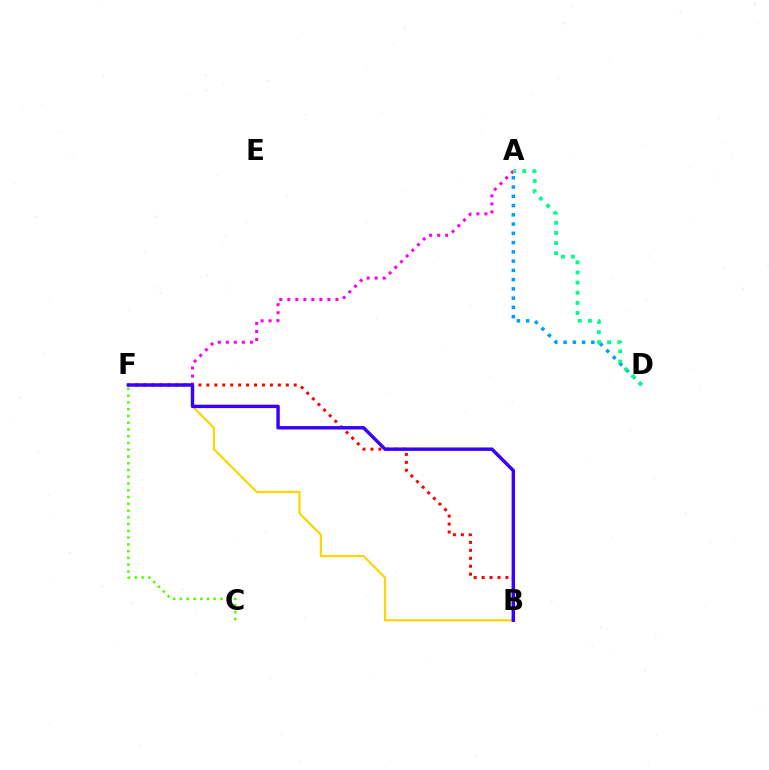{('A', 'D'): [{'color': '#009eff', 'line_style': 'dotted', 'thickness': 2.51}, {'color': '#00ff86', 'line_style': 'dotted', 'thickness': 2.76}], ('B', 'F'): [{'color': '#ff0000', 'line_style': 'dotted', 'thickness': 2.16}, {'color': '#ffd500', 'line_style': 'solid', 'thickness': 1.57}, {'color': '#3700ff', 'line_style': 'solid', 'thickness': 2.46}], ('A', 'F'): [{'color': '#ff00ed', 'line_style': 'dotted', 'thickness': 2.18}], ('C', 'F'): [{'color': '#4fff00', 'line_style': 'dotted', 'thickness': 1.84}]}